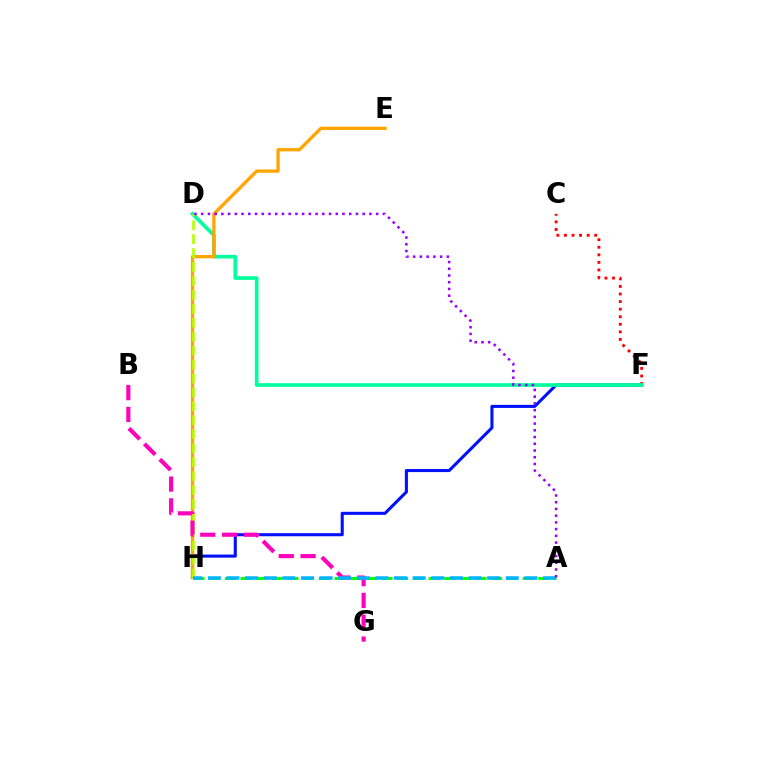{('A', 'H'): [{'color': '#08ff00', 'line_style': 'dashed', 'thickness': 2.13}, {'color': '#00b5ff', 'line_style': 'dashed', 'thickness': 2.53}], ('F', 'H'): [{'color': '#0010ff', 'line_style': 'solid', 'thickness': 2.21}], ('C', 'F'): [{'color': '#ff0000', 'line_style': 'dotted', 'thickness': 2.06}], ('D', 'F'): [{'color': '#00ff9d', 'line_style': 'solid', 'thickness': 2.64}], ('E', 'H'): [{'color': '#ffa500', 'line_style': 'solid', 'thickness': 2.37}], ('D', 'H'): [{'color': '#b3ff00', 'line_style': 'dashed', 'thickness': 1.89}], ('B', 'G'): [{'color': '#ff00bd', 'line_style': 'dashed', 'thickness': 2.97}], ('A', 'D'): [{'color': '#9b00ff', 'line_style': 'dotted', 'thickness': 1.83}]}